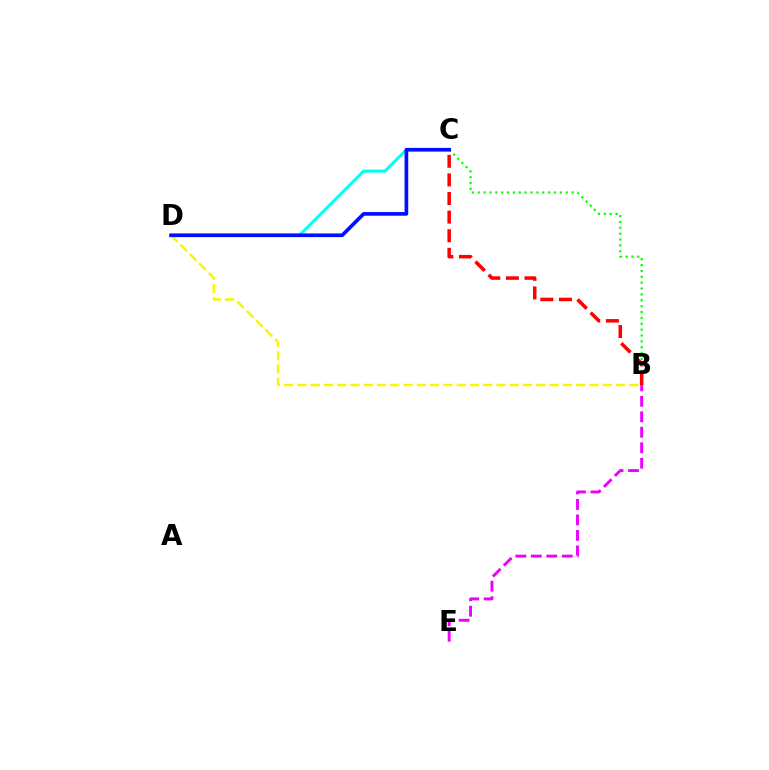{('C', 'D'): [{'color': '#00fff6', 'line_style': 'solid', 'thickness': 2.19}, {'color': '#0010ff', 'line_style': 'solid', 'thickness': 2.65}], ('B', 'C'): [{'color': '#08ff00', 'line_style': 'dotted', 'thickness': 1.59}, {'color': '#ff0000', 'line_style': 'dashed', 'thickness': 2.53}], ('B', 'D'): [{'color': '#fcf500', 'line_style': 'dashed', 'thickness': 1.8}], ('B', 'E'): [{'color': '#ee00ff', 'line_style': 'dashed', 'thickness': 2.1}]}